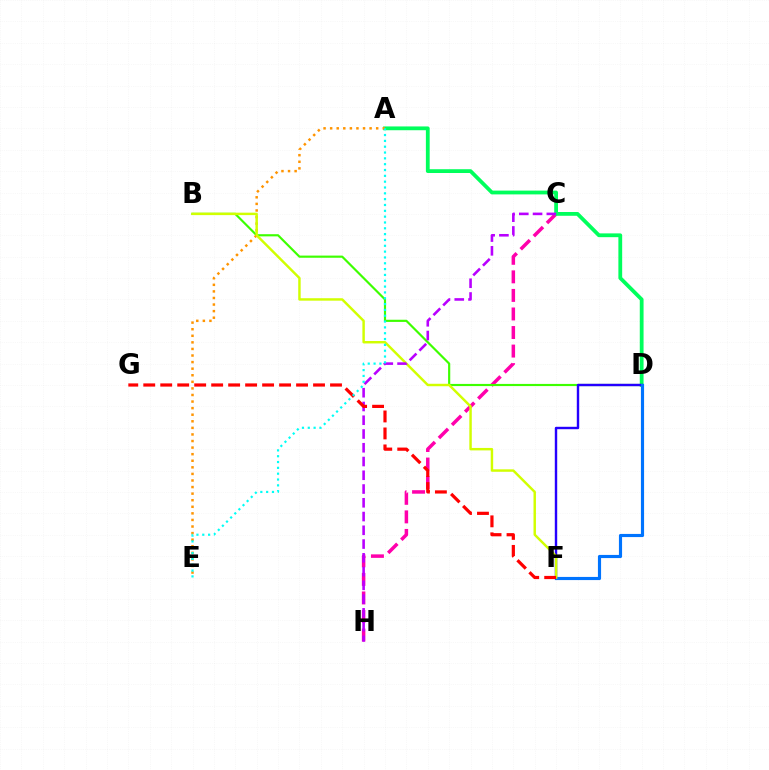{('C', 'H'): [{'color': '#ff00ac', 'line_style': 'dashed', 'thickness': 2.52}, {'color': '#b900ff', 'line_style': 'dashed', 'thickness': 1.87}], ('A', 'D'): [{'color': '#00ff5c', 'line_style': 'solid', 'thickness': 2.73}], ('B', 'D'): [{'color': '#3dff00', 'line_style': 'solid', 'thickness': 1.56}], ('D', 'F'): [{'color': '#2500ff', 'line_style': 'solid', 'thickness': 1.74}, {'color': '#0074ff', 'line_style': 'solid', 'thickness': 2.26}], ('A', 'E'): [{'color': '#ff9400', 'line_style': 'dotted', 'thickness': 1.79}, {'color': '#00fff6', 'line_style': 'dotted', 'thickness': 1.58}], ('B', 'F'): [{'color': '#d1ff00', 'line_style': 'solid', 'thickness': 1.76}], ('F', 'G'): [{'color': '#ff0000', 'line_style': 'dashed', 'thickness': 2.31}]}